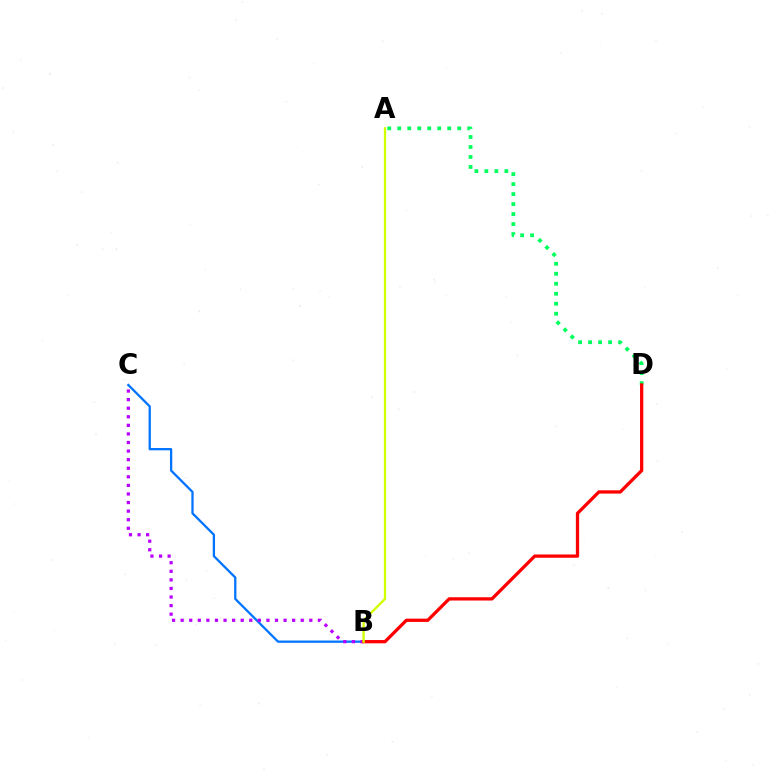{('A', 'D'): [{'color': '#00ff5c', 'line_style': 'dotted', 'thickness': 2.71}], ('B', 'C'): [{'color': '#0074ff', 'line_style': 'solid', 'thickness': 1.64}, {'color': '#b900ff', 'line_style': 'dotted', 'thickness': 2.33}], ('B', 'D'): [{'color': '#ff0000', 'line_style': 'solid', 'thickness': 2.36}], ('A', 'B'): [{'color': '#d1ff00', 'line_style': 'solid', 'thickness': 1.67}]}